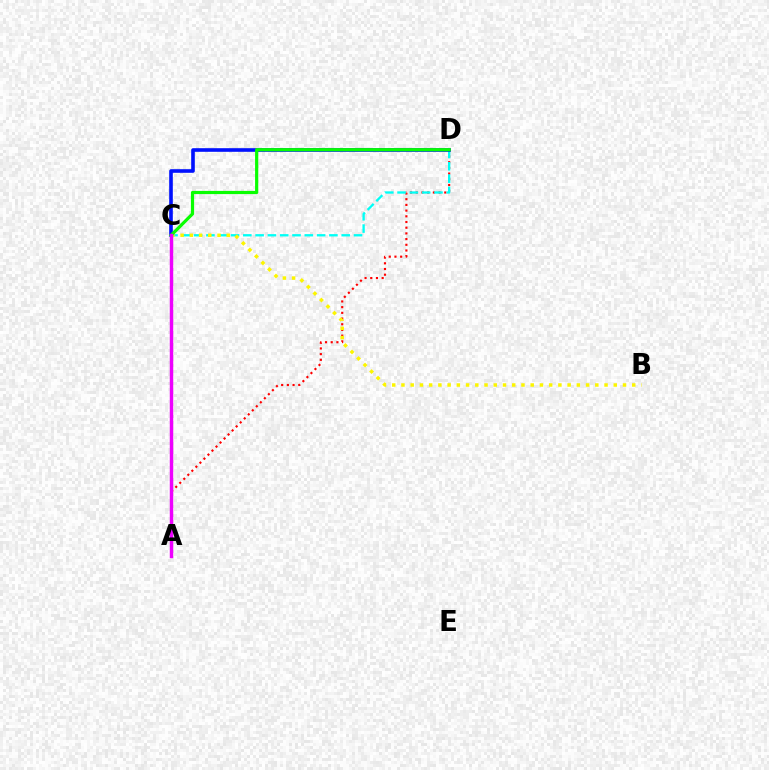{('A', 'D'): [{'color': '#ff0000', 'line_style': 'dotted', 'thickness': 1.55}], ('C', 'D'): [{'color': '#00fff6', 'line_style': 'dashed', 'thickness': 1.67}, {'color': '#0010ff', 'line_style': 'solid', 'thickness': 2.61}, {'color': '#08ff00', 'line_style': 'solid', 'thickness': 2.3}], ('B', 'C'): [{'color': '#fcf500', 'line_style': 'dotted', 'thickness': 2.51}], ('A', 'C'): [{'color': '#ee00ff', 'line_style': 'solid', 'thickness': 2.48}]}